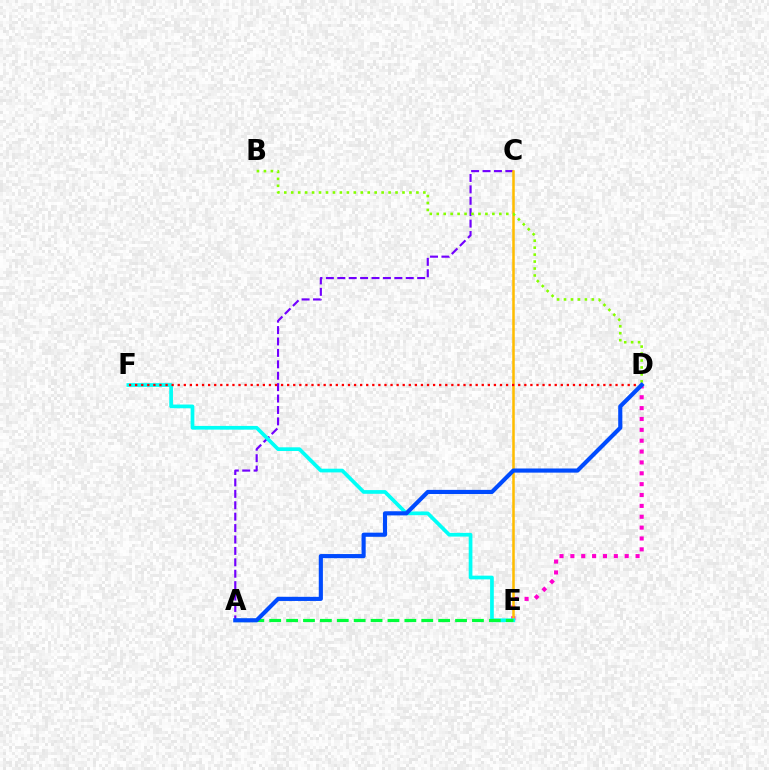{('A', 'C'): [{'color': '#7200ff', 'line_style': 'dashed', 'thickness': 1.55}], ('D', 'E'): [{'color': '#ff00cf', 'line_style': 'dotted', 'thickness': 2.95}], ('C', 'E'): [{'color': '#ffbd00', 'line_style': 'solid', 'thickness': 1.82}], ('E', 'F'): [{'color': '#00fff6', 'line_style': 'solid', 'thickness': 2.67}], ('A', 'E'): [{'color': '#00ff39', 'line_style': 'dashed', 'thickness': 2.3}], ('B', 'D'): [{'color': '#84ff00', 'line_style': 'dotted', 'thickness': 1.89}], ('D', 'F'): [{'color': '#ff0000', 'line_style': 'dotted', 'thickness': 1.65}], ('A', 'D'): [{'color': '#004bff', 'line_style': 'solid', 'thickness': 2.98}]}